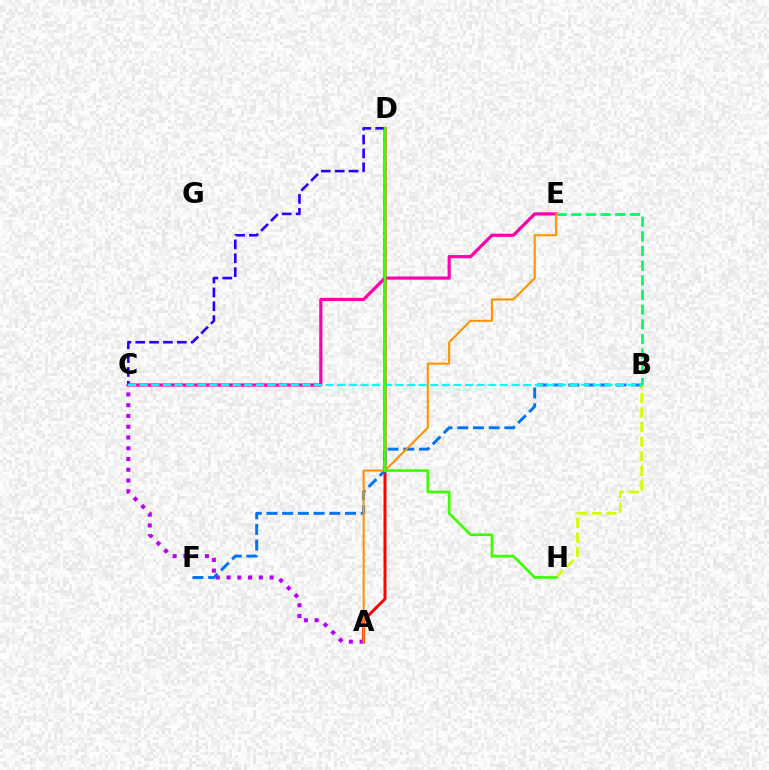{('A', 'D'): [{'color': '#ff0000', 'line_style': 'solid', 'thickness': 2.15}], ('C', 'D'): [{'color': '#2500ff', 'line_style': 'dashed', 'thickness': 1.88}], ('B', 'H'): [{'color': '#d1ff00', 'line_style': 'dashed', 'thickness': 1.98}], ('C', 'E'): [{'color': '#ff00ac', 'line_style': 'solid', 'thickness': 2.31}], ('A', 'C'): [{'color': '#b900ff', 'line_style': 'dotted', 'thickness': 2.92}], ('B', 'F'): [{'color': '#0074ff', 'line_style': 'dashed', 'thickness': 2.13}], ('B', 'C'): [{'color': '#00fff6', 'line_style': 'dashed', 'thickness': 1.58}], ('B', 'E'): [{'color': '#00ff5c', 'line_style': 'dashed', 'thickness': 1.99}], ('A', 'E'): [{'color': '#ff9400', 'line_style': 'solid', 'thickness': 1.51}], ('D', 'H'): [{'color': '#3dff00', 'line_style': 'solid', 'thickness': 1.92}]}